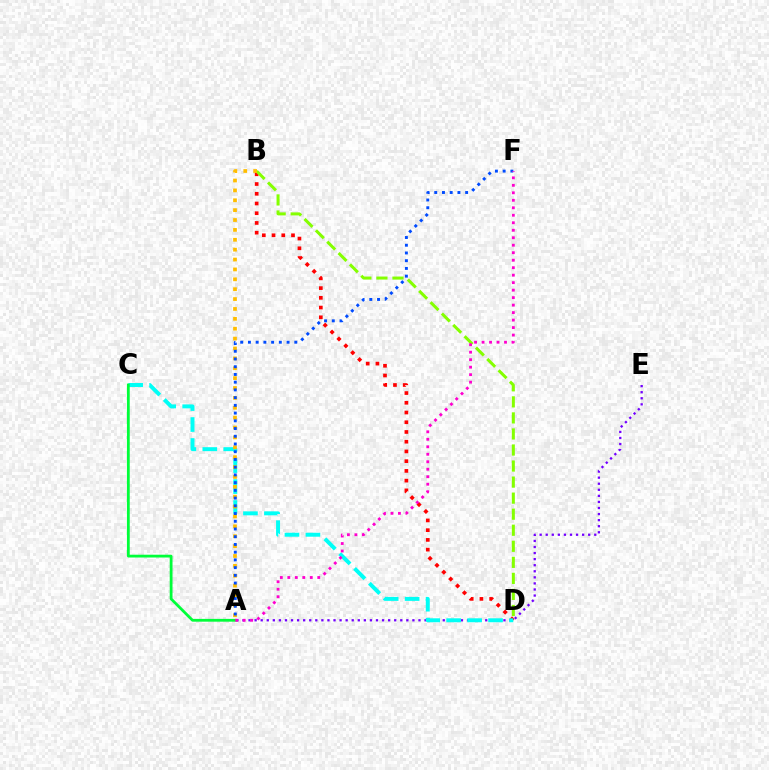{('B', 'D'): [{'color': '#ff0000', 'line_style': 'dotted', 'thickness': 2.64}, {'color': '#84ff00', 'line_style': 'dashed', 'thickness': 2.18}], ('A', 'E'): [{'color': '#7200ff', 'line_style': 'dotted', 'thickness': 1.65}], ('C', 'D'): [{'color': '#00fff6', 'line_style': 'dashed', 'thickness': 2.85}], ('A', 'B'): [{'color': '#ffbd00', 'line_style': 'dotted', 'thickness': 2.68}], ('A', 'F'): [{'color': '#004bff', 'line_style': 'dotted', 'thickness': 2.1}, {'color': '#ff00cf', 'line_style': 'dotted', 'thickness': 2.03}], ('A', 'C'): [{'color': '#00ff39', 'line_style': 'solid', 'thickness': 2.01}]}